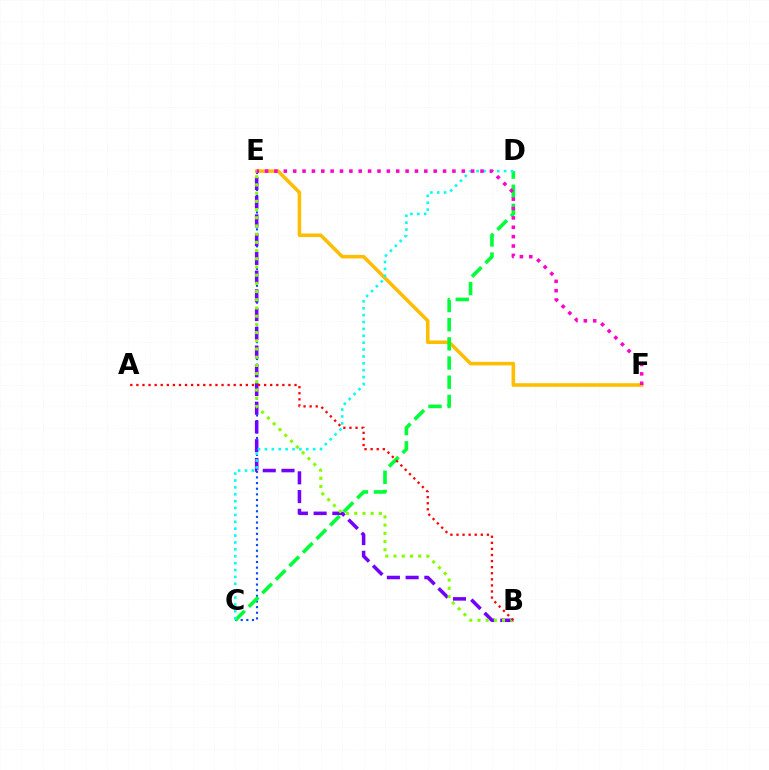{('C', 'E'): [{'color': '#004bff', 'line_style': 'dotted', 'thickness': 1.53}], ('E', 'F'): [{'color': '#ffbd00', 'line_style': 'solid', 'thickness': 2.56}, {'color': '#ff00cf', 'line_style': 'dotted', 'thickness': 2.55}], ('B', 'E'): [{'color': '#7200ff', 'line_style': 'dashed', 'thickness': 2.54}, {'color': '#84ff00', 'line_style': 'dotted', 'thickness': 2.23}], ('C', 'D'): [{'color': '#00ff39', 'line_style': 'dashed', 'thickness': 2.6}, {'color': '#00fff6', 'line_style': 'dotted', 'thickness': 1.87}], ('A', 'B'): [{'color': '#ff0000', 'line_style': 'dotted', 'thickness': 1.65}]}